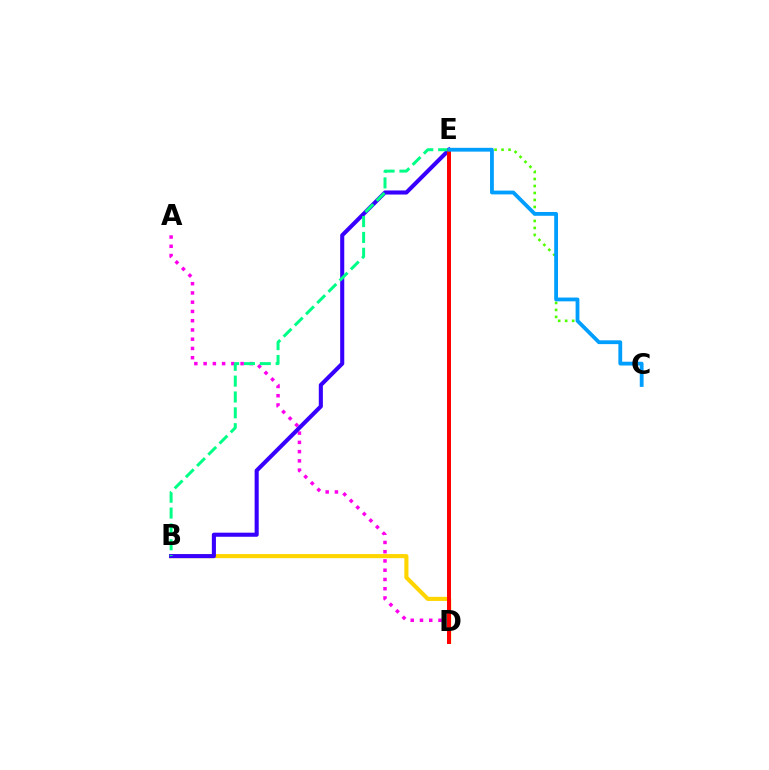{('C', 'E'): [{'color': '#4fff00', 'line_style': 'dotted', 'thickness': 1.9}, {'color': '#009eff', 'line_style': 'solid', 'thickness': 2.74}], ('A', 'D'): [{'color': '#ff00ed', 'line_style': 'dotted', 'thickness': 2.51}], ('B', 'D'): [{'color': '#ffd500', 'line_style': 'solid', 'thickness': 2.95}], ('B', 'E'): [{'color': '#3700ff', 'line_style': 'solid', 'thickness': 2.94}, {'color': '#00ff86', 'line_style': 'dashed', 'thickness': 2.15}], ('D', 'E'): [{'color': '#ff0000', 'line_style': 'solid', 'thickness': 2.87}]}